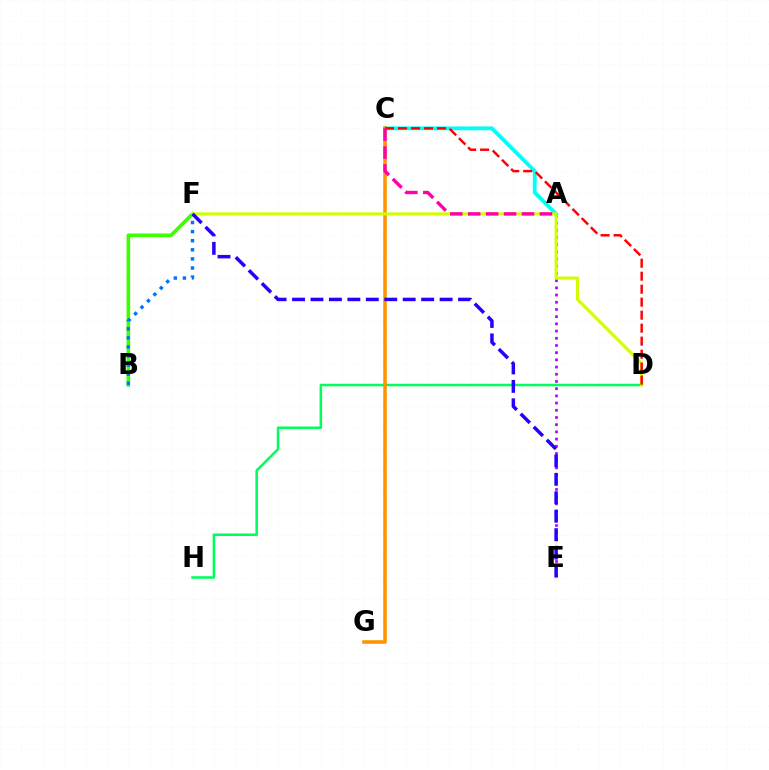{('B', 'F'): [{'color': '#3dff00', 'line_style': 'solid', 'thickness': 2.58}, {'color': '#0074ff', 'line_style': 'dotted', 'thickness': 2.47}], ('A', 'E'): [{'color': '#b900ff', 'line_style': 'dotted', 'thickness': 1.96}], ('D', 'H'): [{'color': '#00ff5c', 'line_style': 'solid', 'thickness': 1.83}], ('A', 'C'): [{'color': '#00fff6', 'line_style': 'solid', 'thickness': 2.75}, {'color': '#ff00ac', 'line_style': 'dashed', 'thickness': 2.44}], ('C', 'G'): [{'color': '#ff9400', 'line_style': 'solid', 'thickness': 2.57}], ('D', 'F'): [{'color': '#d1ff00', 'line_style': 'solid', 'thickness': 2.2}], ('C', 'D'): [{'color': '#ff0000', 'line_style': 'dashed', 'thickness': 1.77}], ('E', 'F'): [{'color': '#2500ff', 'line_style': 'dashed', 'thickness': 2.51}]}